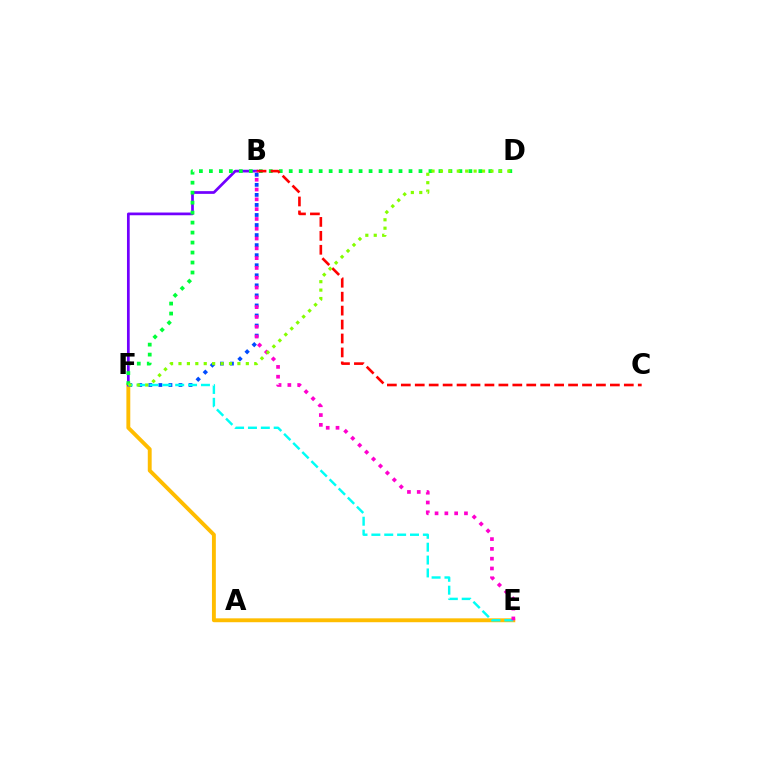{('E', 'F'): [{'color': '#ffbd00', 'line_style': 'solid', 'thickness': 2.8}, {'color': '#00fff6', 'line_style': 'dashed', 'thickness': 1.75}], ('B', 'F'): [{'color': '#004bff', 'line_style': 'dotted', 'thickness': 2.73}, {'color': '#7200ff', 'line_style': 'solid', 'thickness': 1.96}], ('D', 'F'): [{'color': '#00ff39', 'line_style': 'dotted', 'thickness': 2.71}, {'color': '#84ff00', 'line_style': 'dotted', 'thickness': 2.29}], ('B', 'C'): [{'color': '#ff0000', 'line_style': 'dashed', 'thickness': 1.89}], ('B', 'E'): [{'color': '#ff00cf', 'line_style': 'dotted', 'thickness': 2.66}]}